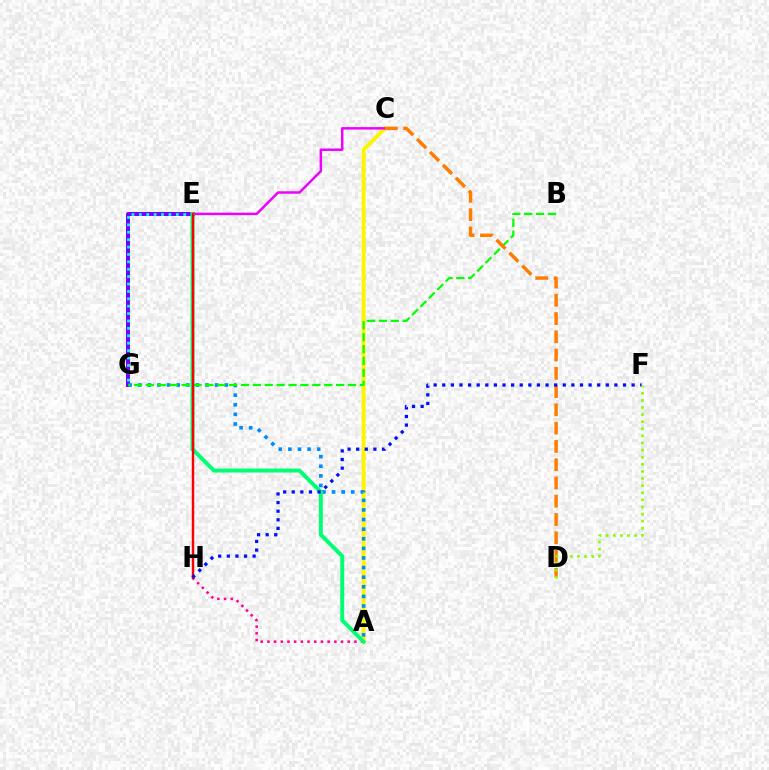{('E', 'G'): [{'color': '#7200ff', 'line_style': 'solid', 'thickness': 2.86}, {'color': '#00fff6', 'line_style': 'dotted', 'thickness': 2.01}], ('A', 'C'): [{'color': '#fcf500', 'line_style': 'solid', 'thickness': 2.85}], ('C', 'E'): [{'color': '#ee00ff', 'line_style': 'solid', 'thickness': 1.78}], ('A', 'G'): [{'color': '#008cff', 'line_style': 'dotted', 'thickness': 2.61}], ('A', 'H'): [{'color': '#ff0094', 'line_style': 'dotted', 'thickness': 1.82}], ('A', 'E'): [{'color': '#00ff74', 'line_style': 'solid', 'thickness': 2.83}], ('B', 'G'): [{'color': '#08ff00', 'line_style': 'dashed', 'thickness': 1.61}], ('E', 'H'): [{'color': '#ff0000', 'line_style': 'solid', 'thickness': 1.75}], ('C', 'D'): [{'color': '#ff7c00', 'line_style': 'dashed', 'thickness': 2.48}], ('F', 'H'): [{'color': '#0010ff', 'line_style': 'dotted', 'thickness': 2.34}], ('D', 'F'): [{'color': '#84ff00', 'line_style': 'dotted', 'thickness': 1.93}]}